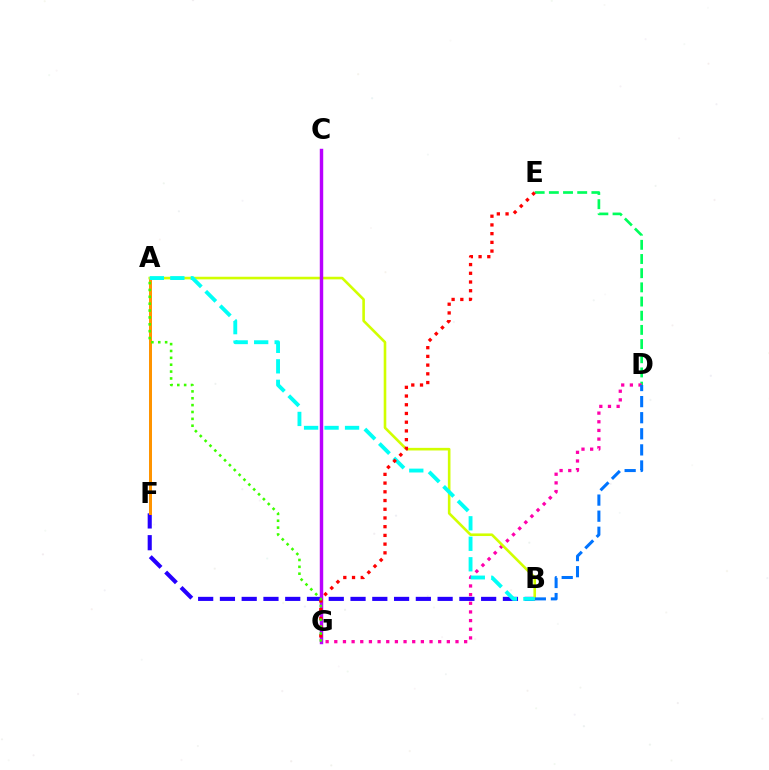{('B', 'F'): [{'color': '#2500ff', 'line_style': 'dashed', 'thickness': 2.96}], ('D', 'E'): [{'color': '#00ff5c', 'line_style': 'dashed', 'thickness': 1.93}], ('D', 'G'): [{'color': '#ff00ac', 'line_style': 'dotted', 'thickness': 2.35}], ('A', 'F'): [{'color': '#ff9400', 'line_style': 'solid', 'thickness': 2.16}], ('A', 'B'): [{'color': '#d1ff00', 'line_style': 'solid', 'thickness': 1.88}, {'color': '#00fff6', 'line_style': 'dashed', 'thickness': 2.78}], ('B', 'D'): [{'color': '#0074ff', 'line_style': 'dashed', 'thickness': 2.19}], ('C', 'G'): [{'color': '#b900ff', 'line_style': 'solid', 'thickness': 2.47}], ('E', 'G'): [{'color': '#ff0000', 'line_style': 'dotted', 'thickness': 2.37}], ('A', 'G'): [{'color': '#3dff00', 'line_style': 'dotted', 'thickness': 1.87}]}